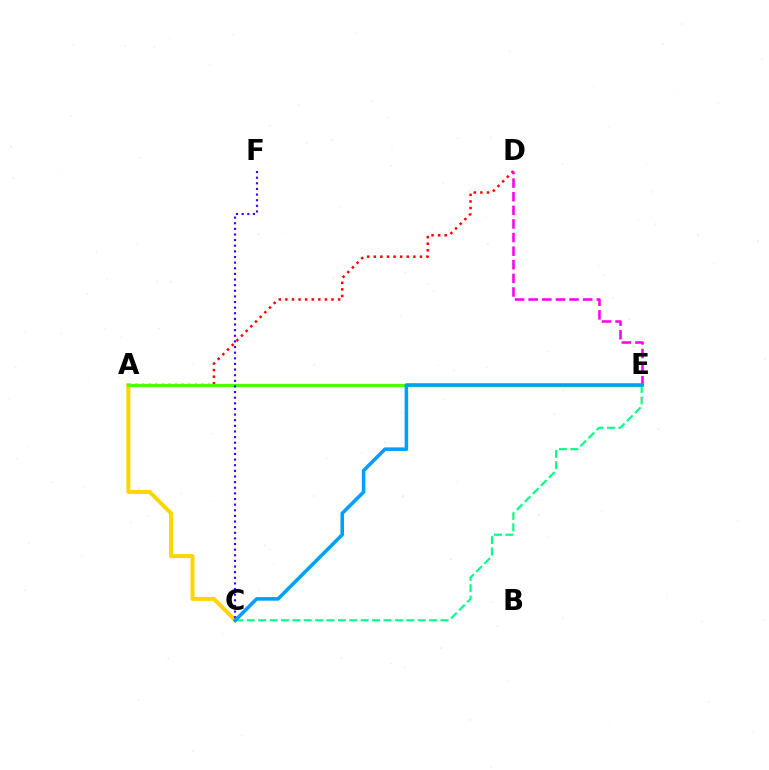{('A', 'D'): [{'color': '#ff0000', 'line_style': 'dotted', 'thickness': 1.79}], ('A', 'C'): [{'color': '#ffd500', 'line_style': 'solid', 'thickness': 2.88}], ('A', 'E'): [{'color': '#4fff00', 'line_style': 'solid', 'thickness': 2.31}], ('D', 'E'): [{'color': '#ff00ed', 'line_style': 'dashed', 'thickness': 1.85}], ('C', 'E'): [{'color': '#00ff86', 'line_style': 'dashed', 'thickness': 1.55}, {'color': '#009eff', 'line_style': 'solid', 'thickness': 2.56}], ('C', 'F'): [{'color': '#3700ff', 'line_style': 'dotted', 'thickness': 1.53}]}